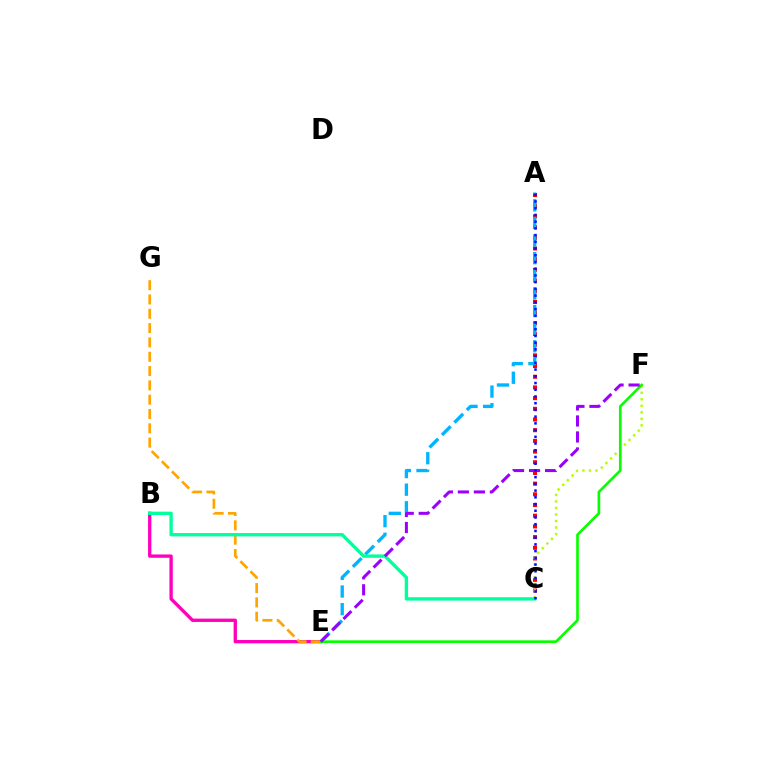{('A', 'C'): [{'color': '#ff0000', 'line_style': 'dotted', 'thickness': 2.9}, {'color': '#0010ff', 'line_style': 'dotted', 'thickness': 1.83}], ('A', 'E'): [{'color': '#00b5ff', 'line_style': 'dashed', 'thickness': 2.39}], ('B', 'E'): [{'color': '#ff00bd', 'line_style': 'solid', 'thickness': 2.4}], ('C', 'F'): [{'color': '#b3ff00', 'line_style': 'dotted', 'thickness': 1.77}], ('E', 'G'): [{'color': '#ffa500', 'line_style': 'dashed', 'thickness': 1.95}], ('B', 'C'): [{'color': '#00ff9d', 'line_style': 'solid', 'thickness': 2.42}], ('E', 'F'): [{'color': '#08ff00', 'line_style': 'solid', 'thickness': 1.92}, {'color': '#9b00ff', 'line_style': 'dashed', 'thickness': 2.17}]}